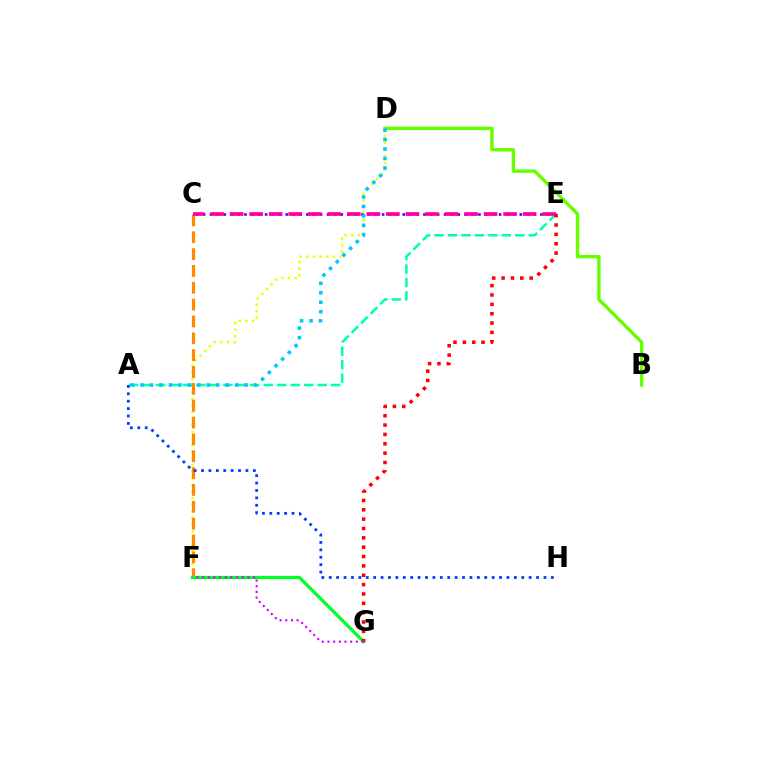{('D', 'F'): [{'color': '#eeff00', 'line_style': 'dotted', 'thickness': 1.8}], ('A', 'E'): [{'color': '#00ffaf', 'line_style': 'dashed', 'thickness': 1.83}], ('C', 'F'): [{'color': '#ff8800', 'line_style': 'dashed', 'thickness': 2.29}], ('C', 'E'): [{'color': '#4f00ff', 'line_style': 'dotted', 'thickness': 1.87}, {'color': '#ff00a0', 'line_style': 'dashed', 'thickness': 2.65}], ('B', 'D'): [{'color': '#66ff00', 'line_style': 'solid', 'thickness': 2.43}], ('F', 'G'): [{'color': '#00ff27', 'line_style': 'solid', 'thickness': 2.34}, {'color': '#d600ff', 'line_style': 'dotted', 'thickness': 1.54}], ('E', 'G'): [{'color': '#ff0000', 'line_style': 'dotted', 'thickness': 2.54}], ('A', 'D'): [{'color': '#00c7ff', 'line_style': 'dotted', 'thickness': 2.57}], ('A', 'H'): [{'color': '#003fff', 'line_style': 'dotted', 'thickness': 2.01}]}